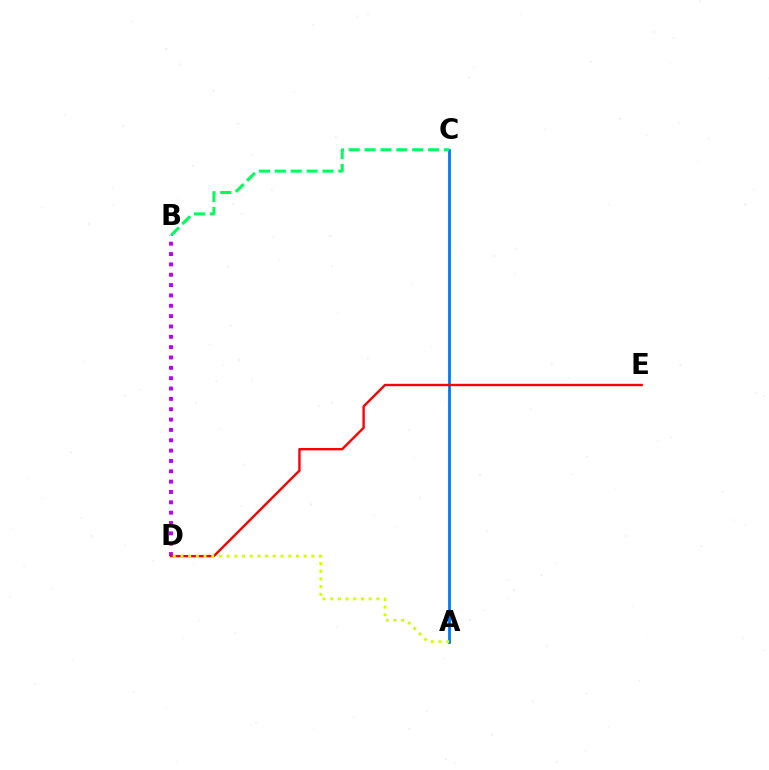{('A', 'C'): [{'color': '#0074ff', 'line_style': 'solid', 'thickness': 1.98}], ('B', 'C'): [{'color': '#00ff5c', 'line_style': 'dashed', 'thickness': 2.16}], ('B', 'D'): [{'color': '#b900ff', 'line_style': 'dotted', 'thickness': 2.81}], ('D', 'E'): [{'color': '#ff0000', 'line_style': 'solid', 'thickness': 1.71}], ('A', 'D'): [{'color': '#d1ff00', 'line_style': 'dotted', 'thickness': 2.09}]}